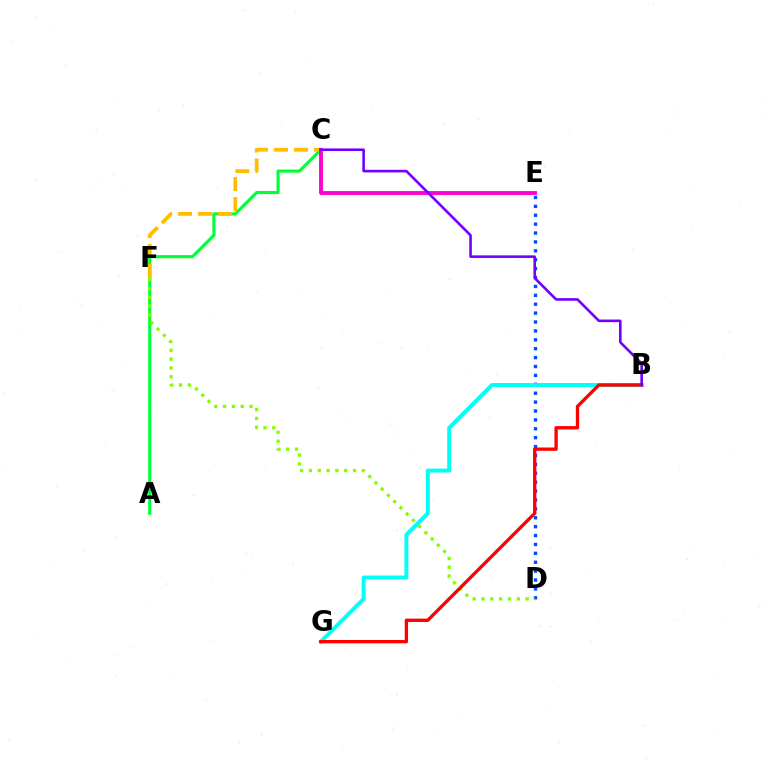{('A', 'C'): [{'color': '#00ff39', 'line_style': 'solid', 'thickness': 2.23}], ('D', 'E'): [{'color': '#004bff', 'line_style': 'dotted', 'thickness': 2.42}], ('B', 'G'): [{'color': '#00fff6', 'line_style': 'solid', 'thickness': 2.83}, {'color': '#ff0000', 'line_style': 'solid', 'thickness': 2.4}], ('C', 'F'): [{'color': '#ffbd00', 'line_style': 'dashed', 'thickness': 2.72}], ('D', 'F'): [{'color': '#84ff00', 'line_style': 'dotted', 'thickness': 2.4}], ('C', 'E'): [{'color': '#ff00cf', 'line_style': 'solid', 'thickness': 2.78}], ('B', 'C'): [{'color': '#7200ff', 'line_style': 'solid', 'thickness': 1.88}]}